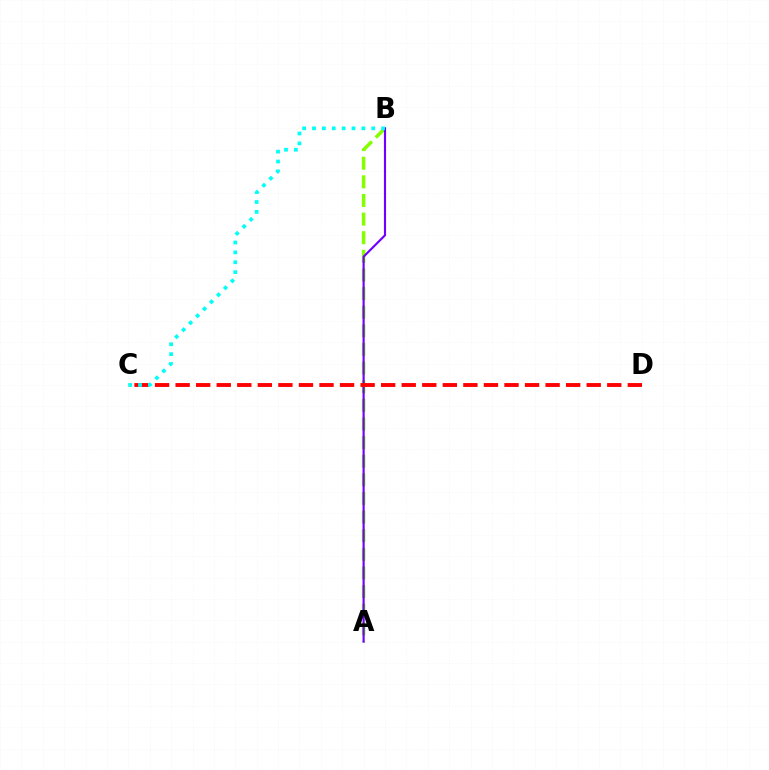{('A', 'B'): [{'color': '#84ff00', 'line_style': 'dashed', 'thickness': 2.53}, {'color': '#7200ff', 'line_style': 'solid', 'thickness': 1.55}], ('C', 'D'): [{'color': '#ff0000', 'line_style': 'dashed', 'thickness': 2.79}], ('B', 'C'): [{'color': '#00fff6', 'line_style': 'dotted', 'thickness': 2.68}]}